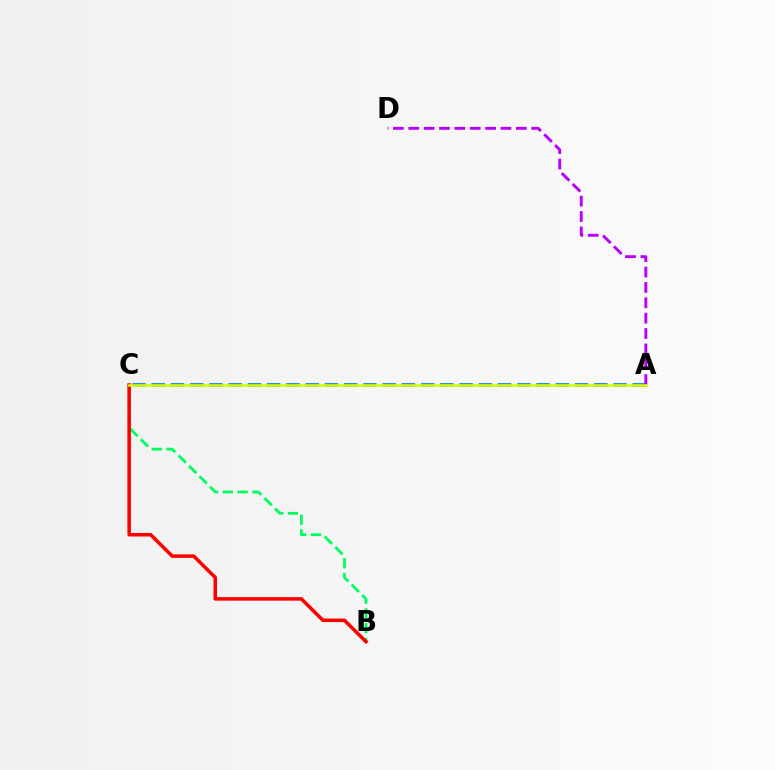{('B', 'C'): [{'color': '#00ff5c', 'line_style': 'dashed', 'thickness': 2.01}, {'color': '#ff0000', 'line_style': 'solid', 'thickness': 2.54}], ('A', 'C'): [{'color': '#0074ff', 'line_style': 'dashed', 'thickness': 2.61}, {'color': '#d1ff00', 'line_style': 'solid', 'thickness': 1.91}], ('A', 'D'): [{'color': '#b900ff', 'line_style': 'dashed', 'thickness': 2.09}]}